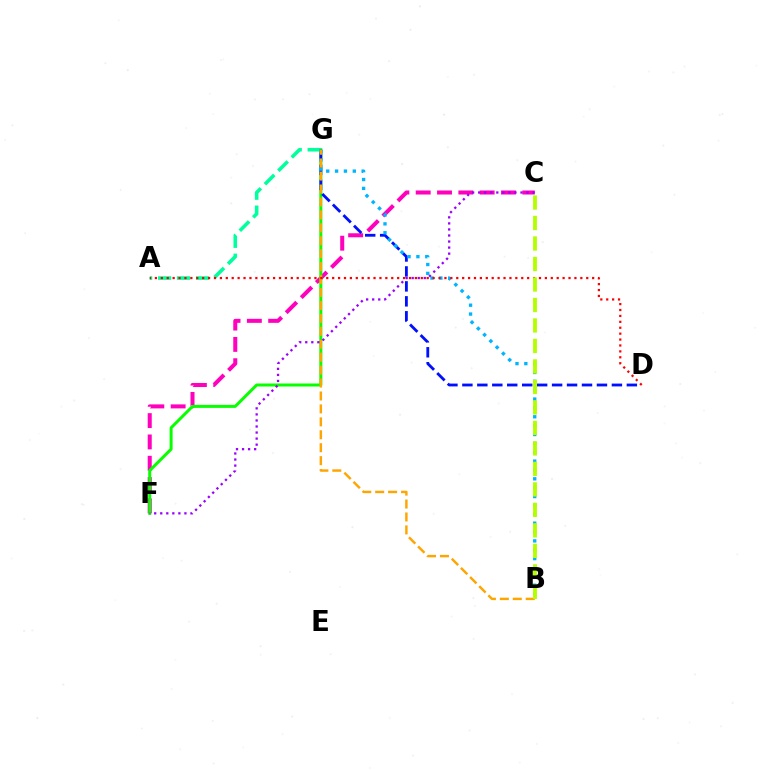{('C', 'F'): [{'color': '#ff00bd', 'line_style': 'dashed', 'thickness': 2.9}, {'color': '#9b00ff', 'line_style': 'dotted', 'thickness': 1.64}], ('F', 'G'): [{'color': '#08ff00', 'line_style': 'solid', 'thickness': 2.16}], ('A', 'G'): [{'color': '#00ff9d', 'line_style': 'dashed', 'thickness': 2.58}], ('D', 'G'): [{'color': '#0010ff', 'line_style': 'dashed', 'thickness': 2.03}], ('B', 'G'): [{'color': '#00b5ff', 'line_style': 'dotted', 'thickness': 2.41}, {'color': '#ffa500', 'line_style': 'dashed', 'thickness': 1.76}], ('A', 'D'): [{'color': '#ff0000', 'line_style': 'dotted', 'thickness': 1.61}], ('B', 'C'): [{'color': '#b3ff00', 'line_style': 'dashed', 'thickness': 2.78}]}